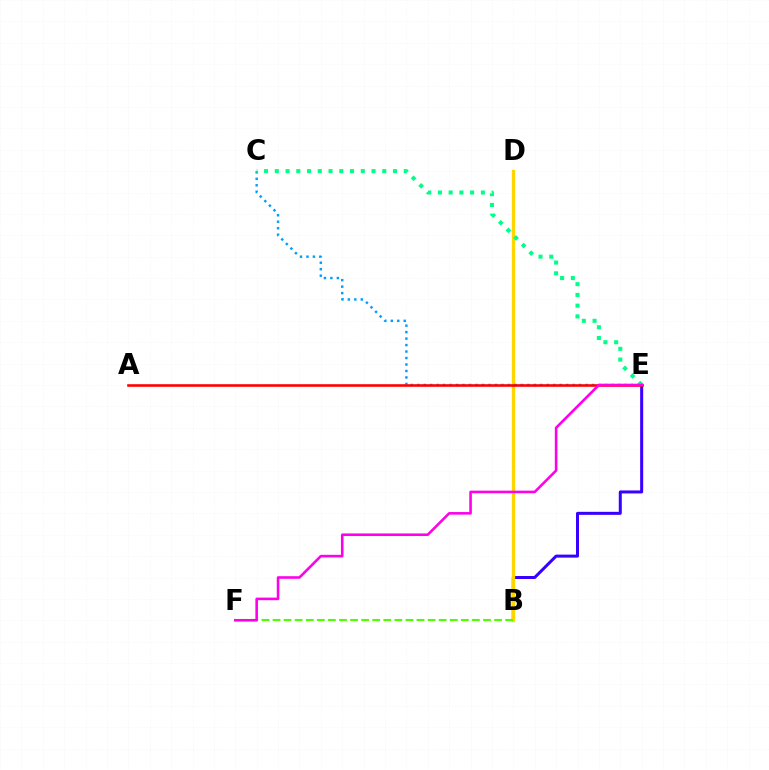{('B', 'E'): [{'color': '#3700ff', 'line_style': 'solid', 'thickness': 2.17}], ('B', 'D'): [{'color': '#ffd500', 'line_style': 'solid', 'thickness': 2.39}], ('B', 'F'): [{'color': '#4fff00', 'line_style': 'dashed', 'thickness': 1.5}], ('C', 'E'): [{'color': '#009eff', 'line_style': 'dotted', 'thickness': 1.76}, {'color': '#00ff86', 'line_style': 'dotted', 'thickness': 2.92}], ('A', 'E'): [{'color': '#ff0000', 'line_style': 'solid', 'thickness': 1.87}], ('E', 'F'): [{'color': '#ff00ed', 'line_style': 'solid', 'thickness': 1.86}]}